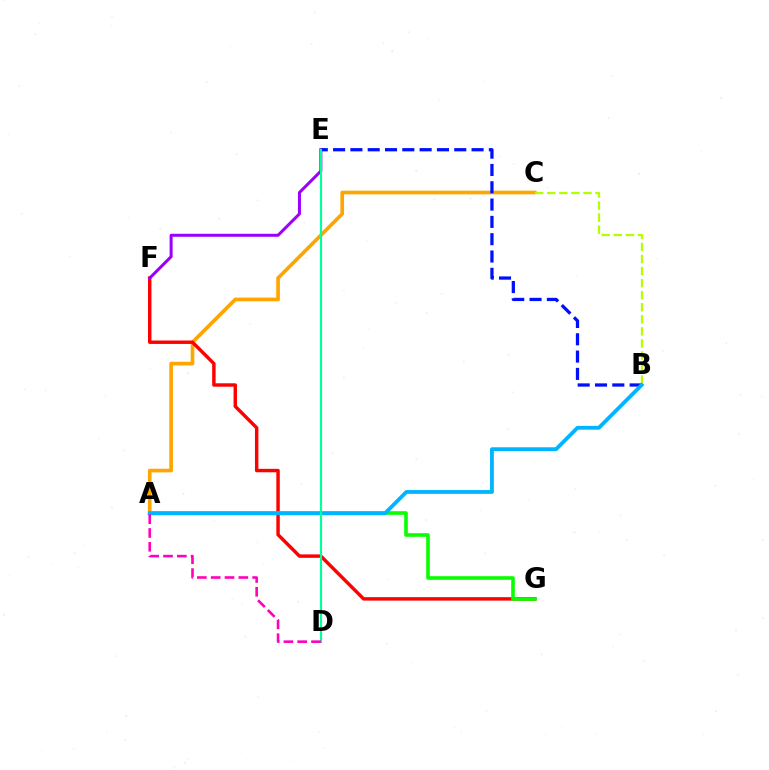{('A', 'C'): [{'color': '#ffa500', 'line_style': 'solid', 'thickness': 2.64}], ('F', 'G'): [{'color': '#ff0000', 'line_style': 'solid', 'thickness': 2.47}], ('E', 'F'): [{'color': '#9b00ff', 'line_style': 'solid', 'thickness': 2.17}], ('A', 'G'): [{'color': '#08ff00', 'line_style': 'solid', 'thickness': 2.59}], ('B', 'C'): [{'color': '#b3ff00', 'line_style': 'dashed', 'thickness': 1.64}], ('B', 'E'): [{'color': '#0010ff', 'line_style': 'dashed', 'thickness': 2.35}], ('A', 'B'): [{'color': '#00b5ff', 'line_style': 'solid', 'thickness': 2.75}], ('D', 'E'): [{'color': '#00ff9d', 'line_style': 'solid', 'thickness': 1.54}], ('A', 'D'): [{'color': '#ff00bd', 'line_style': 'dashed', 'thickness': 1.88}]}